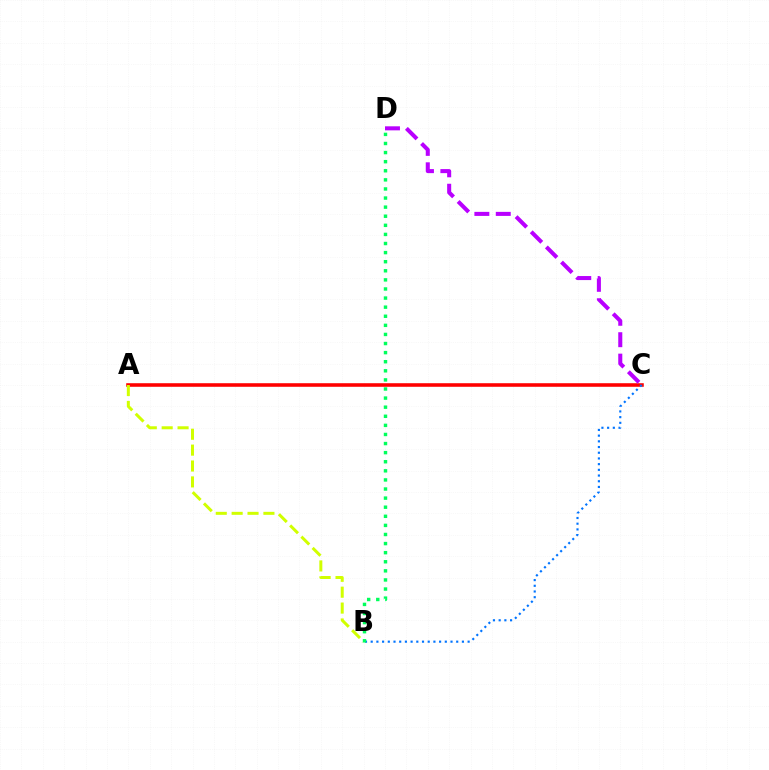{('A', 'C'): [{'color': '#ff0000', 'line_style': 'solid', 'thickness': 2.57}], ('A', 'B'): [{'color': '#d1ff00', 'line_style': 'dashed', 'thickness': 2.16}], ('B', 'C'): [{'color': '#0074ff', 'line_style': 'dotted', 'thickness': 1.55}], ('B', 'D'): [{'color': '#00ff5c', 'line_style': 'dotted', 'thickness': 2.47}], ('C', 'D'): [{'color': '#b900ff', 'line_style': 'dashed', 'thickness': 2.91}]}